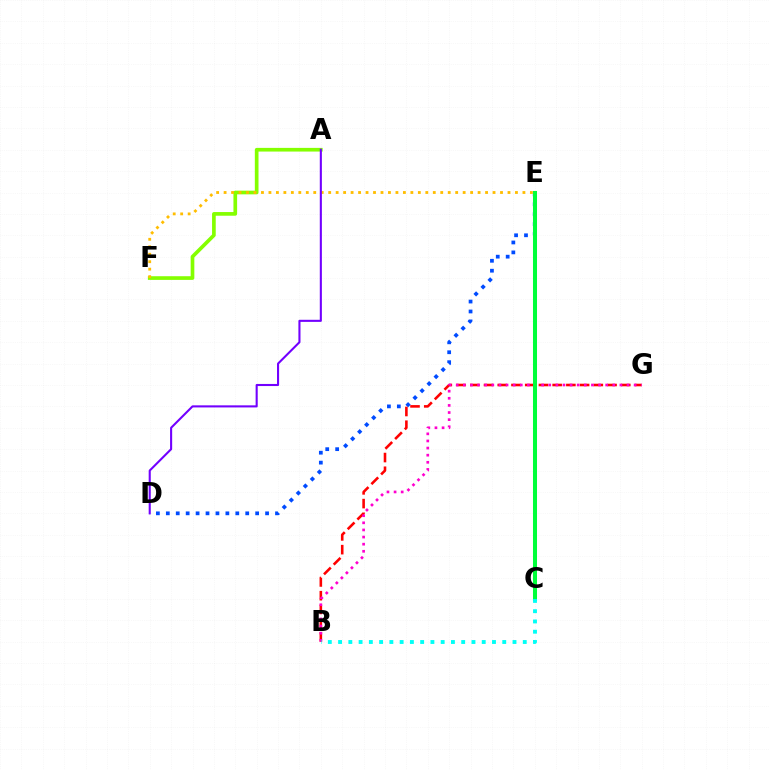{('D', 'E'): [{'color': '#004bff', 'line_style': 'dotted', 'thickness': 2.7}], ('B', 'G'): [{'color': '#ff0000', 'line_style': 'dashed', 'thickness': 1.86}, {'color': '#ff00cf', 'line_style': 'dotted', 'thickness': 1.93}], ('C', 'E'): [{'color': '#00ff39', 'line_style': 'solid', 'thickness': 2.9}], ('A', 'F'): [{'color': '#84ff00', 'line_style': 'solid', 'thickness': 2.65}], ('E', 'F'): [{'color': '#ffbd00', 'line_style': 'dotted', 'thickness': 2.03}], ('A', 'D'): [{'color': '#7200ff', 'line_style': 'solid', 'thickness': 1.5}], ('B', 'C'): [{'color': '#00fff6', 'line_style': 'dotted', 'thickness': 2.79}]}